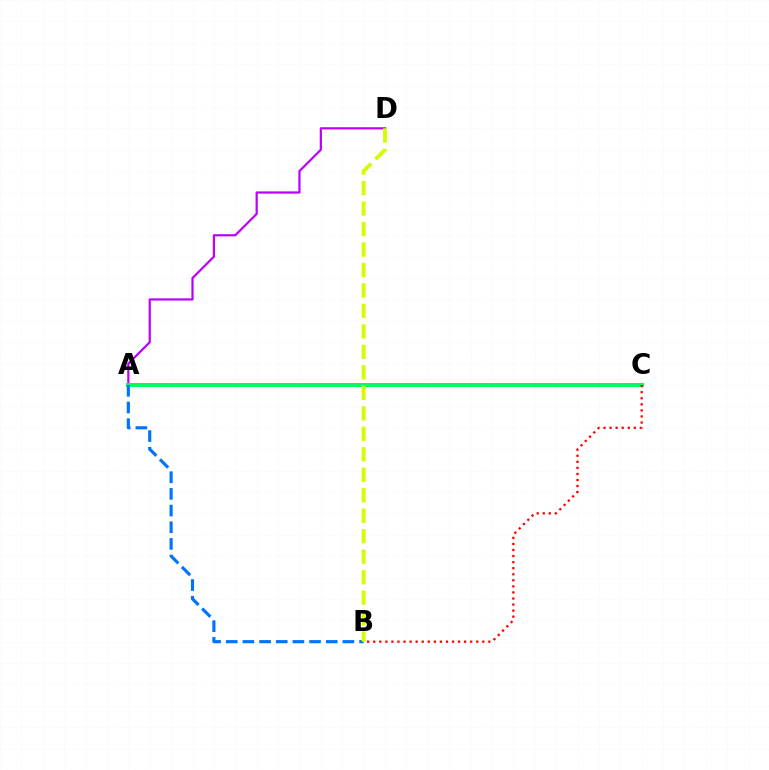{('A', 'D'): [{'color': '#b900ff', 'line_style': 'solid', 'thickness': 1.59}], ('A', 'C'): [{'color': '#00ff5c', 'line_style': 'solid', 'thickness': 2.87}], ('B', 'C'): [{'color': '#ff0000', 'line_style': 'dotted', 'thickness': 1.65}], ('A', 'B'): [{'color': '#0074ff', 'line_style': 'dashed', 'thickness': 2.26}], ('B', 'D'): [{'color': '#d1ff00', 'line_style': 'dashed', 'thickness': 2.78}]}